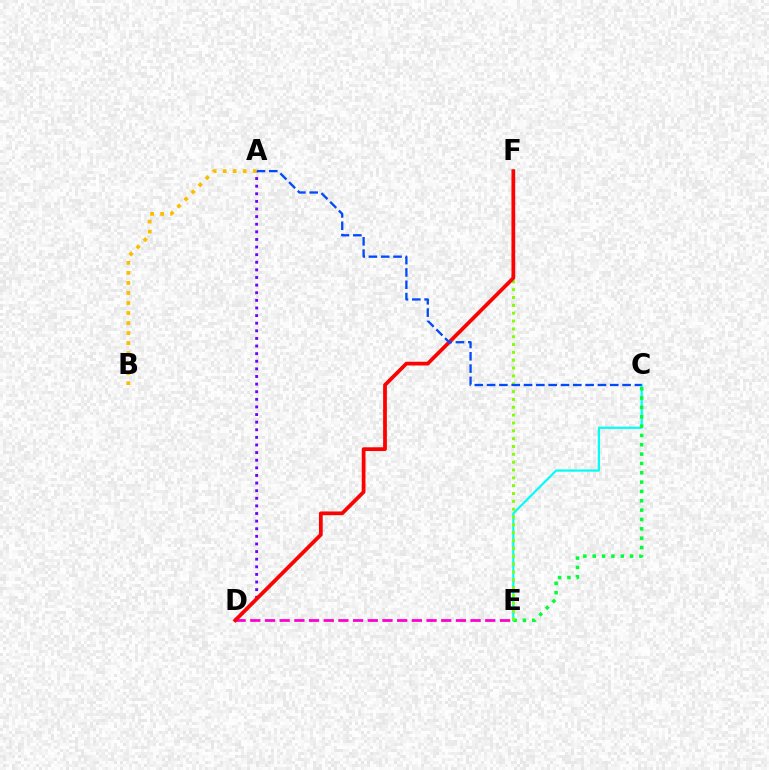{('C', 'E'): [{'color': '#00fff6', 'line_style': 'solid', 'thickness': 1.59}, {'color': '#00ff39', 'line_style': 'dotted', 'thickness': 2.54}], ('E', 'F'): [{'color': '#84ff00', 'line_style': 'dotted', 'thickness': 2.13}], ('D', 'E'): [{'color': '#ff00cf', 'line_style': 'dashed', 'thickness': 1.99}], ('A', 'D'): [{'color': '#7200ff', 'line_style': 'dotted', 'thickness': 2.07}], ('D', 'F'): [{'color': '#ff0000', 'line_style': 'solid', 'thickness': 2.7}], ('A', 'C'): [{'color': '#004bff', 'line_style': 'dashed', 'thickness': 1.67}], ('A', 'B'): [{'color': '#ffbd00', 'line_style': 'dotted', 'thickness': 2.73}]}